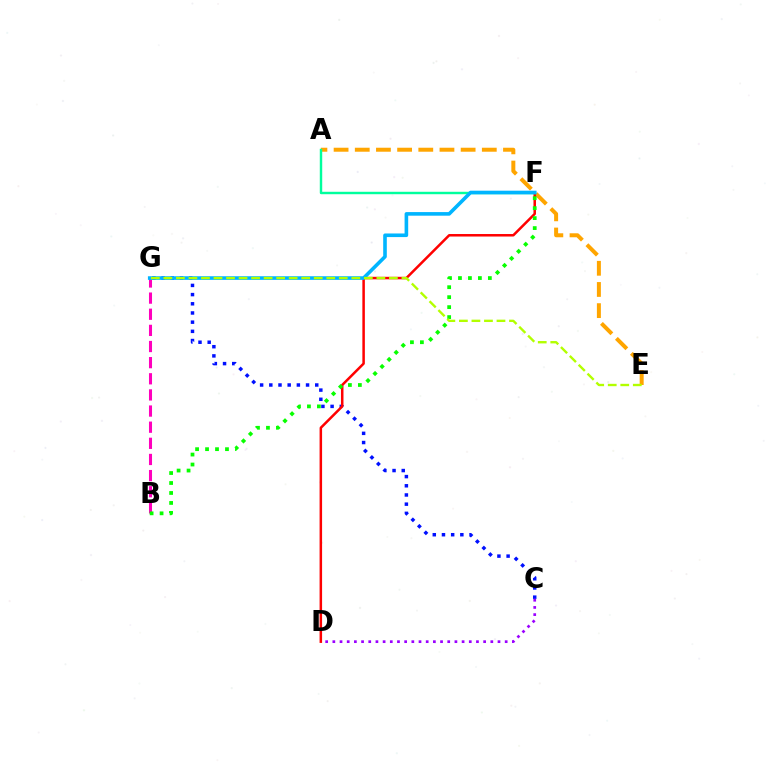{('A', 'E'): [{'color': '#ffa500', 'line_style': 'dashed', 'thickness': 2.88}], ('C', 'G'): [{'color': '#0010ff', 'line_style': 'dotted', 'thickness': 2.5}], ('B', 'G'): [{'color': '#ff00bd', 'line_style': 'dashed', 'thickness': 2.19}], ('D', 'F'): [{'color': '#ff0000', 'line_style': 'solid', 'thickness': 1.8}], ('C', 'D'): [{'color': '#9b00ff', 'line_style': 'dotted', 'thickness': 1.95}], ('B', 'F'): [{'color': '#08ff00', 'line_style': 'dotted', 'thickness': 2.71}], ('A', 'F'): [{'color': '#00ff9d', 'line_style': 'solid', 'thickness': 1.75}], ('F', 'G'): [{'color': '#00b5ff', 'line_style': 'solid', 'thickness': 2.6}], ('E', 'G'): [{'color': '#b3ff00', 'line_style': 'dashed', 'thickness': 1.7}]}